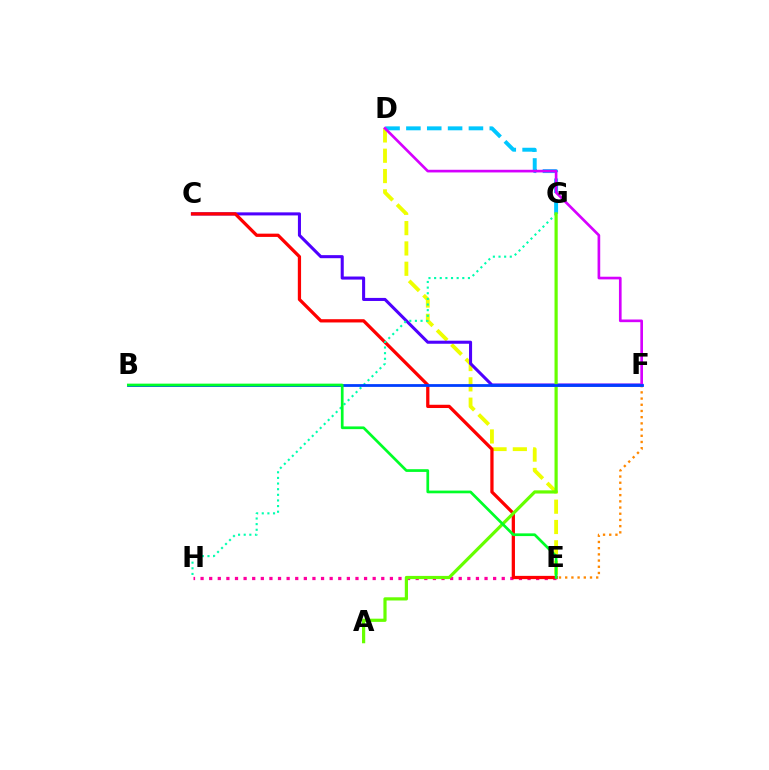{('D', 'E'): [{'color': '#eeff00', 'line_style': 'dashed', 'thickness': 2.76}], ('E', 'H'): [{'color': '#ff00a0', 'line_style': 'dotted', 'thickness': 2.34}], ('C', 'F'): [{'color': '#4f00ff', 'line_style': 'solid', 'thickness': 2.2}], ('C', 'E'): [{'color': '#ff0000', 'line_style': 'solid', 'thickness': 2.35}], ('G', 'H'): [{'color': '#00ffaf', 'line_style': 'dotted', 'thickness': 1.53}], ('D', 'G'): [{'color': '#00c7ff', 'line_style': 'dashed', 'thickness': 2.83}], ('E', 'F'): [{'color': '#ff8800', 'line_style': 'dotted', 'thickness': 1.68}], ('A', 'G'): [{'color': '#66ff00', 'line_style': 'solid', 'thickness': 2.3}], ('D', 'F'): [{'color': '#d600ff', 'line_style': 'solid', 'thickness': 1.92}], ('B', 'F'): [{'color': '#003fff', 'line_style': 'solid', 'thickness': 2.0}], ('B', 'E'): [{'color': '#00ff27', 'line_style': 'solid', 'thickness': 1.95}]}